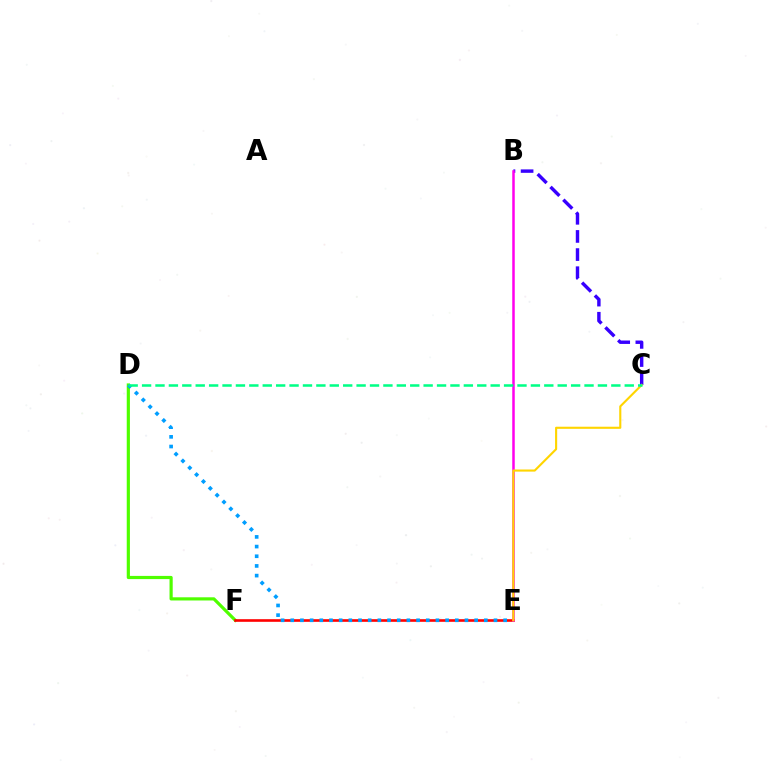{('D', 'F'): [{'color': '#4fff00', 'line_style': 'solid', 'thickness': 2.29}], ('E', 'F'): [{'color': '#ff0000', 'line_style': 'solid', 'thickness': 1.89}], ('B', 'C'): [{'color': '#3700ff', 'line_style': 'dashed', 'thickness': 2.46}], ('D', 'E'): [{'color': '#009eff', 'line_style': 'dotted', 'thickness': 2.63}], ('B', 'E'): [{'color': '#ff00ed', 'line_style': 'solid', 'thickness': 1.8}], ('C', 'E'): [{'color': '#ffd500', 'line_style': 'solid', 'thickness': 1.53}], ('C', 'D'): [{'color': '#00ff86', 'line_style': 'dashed', 'thickness': 1.82}]}